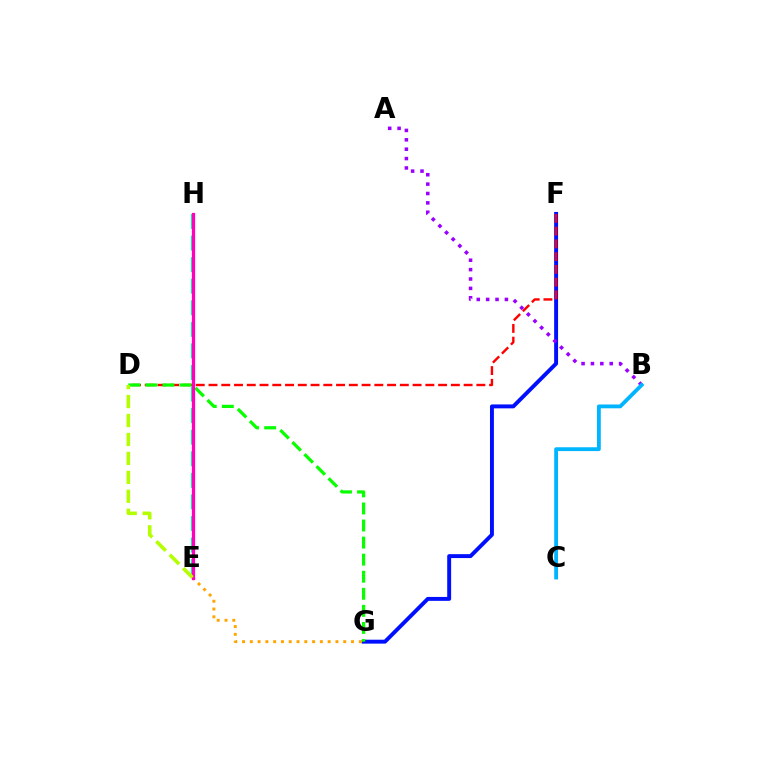{('F', 'G'): [{'color': '#0010ff', 'line_style': 'solid', 'thickness': 2.82}], ('D', 'F'): [{'color': '#ff0000', 'line_style': 'dashed', 'thickness': 1.73}], ('A', 'B'): [{'color': '#9b00ff', 'line_style': 'dotted', 'thickness': 2.55}], ('E', 'G'): [{'color': '#ffa500', 'line_style': 'dotted', 'thickness': 2.11}], ('D', 'G'): [{'color': '#08ff00', 'line_style': 'dashed', 'thickness': 2.32}], ('E', 'H'): [{'color': '#00ff9d', 'line_style': 'dashed', 'thickness': 2.93}, {'color': '#ff00bd', 'line_style': 'solid', 'thickness': 2.34}], ('D', 'E'): [{'color': '#b3ff00', 'line_style': 'dashed', 'thickness': 2.57}], ('B', 'C'): [{'color': '#00b5ff', 'line_style': 'solid', 'thickness': 2.75}]}